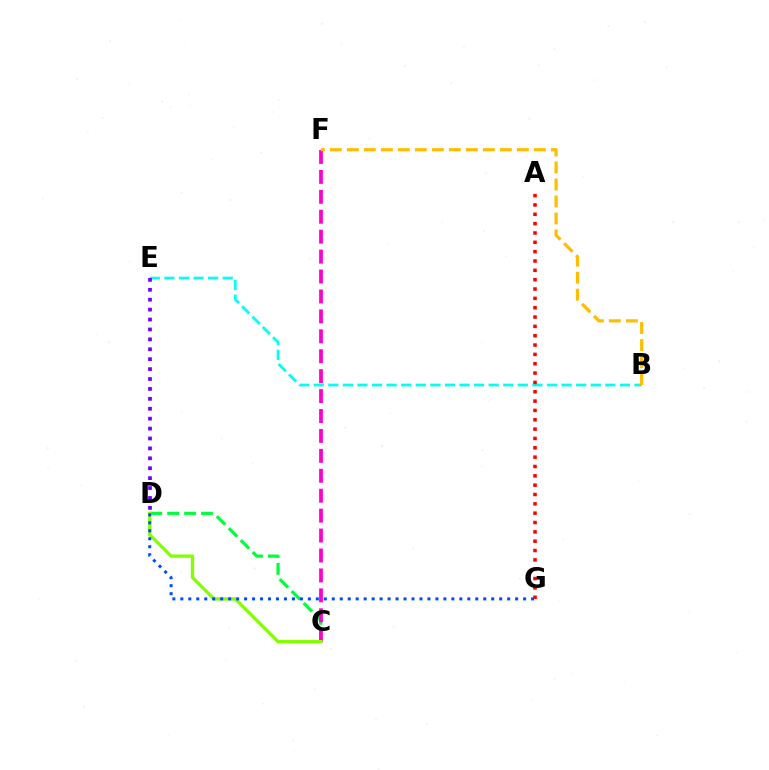{('C', 'D'): [{'color': '#00ff39', 'line_style': 'dashed', 'thickness': 2.3}, {'color': '#84ff00', 'line_style': 'solid', 'thickness': 2.39}], ('C', 'F'): [{'color': '#ff00cf', 'line_style': 'dashed', 'thickness': 2.71}], ('B', 'E'): [{'color': '#00fff6', 'line_style': 'dashed', 'thickness': 1.98}], ('D', 'E'): [{'color': '#7200ff', 'line_style': 'dotted', 'thickness': 2.69}], ('D', 'G'): [{'color': '#004bff', 'line_style': 'dotted', 'thickness': 2.17}], ('A', 'G'): [{'color': '#ff0000', 'line_style': 'dotted', 'thickness': 2.54}], ('B', 'F'): [{'color': '#ffbd00', 'line_style': 'dashed', 'thickness': 2.31}]}